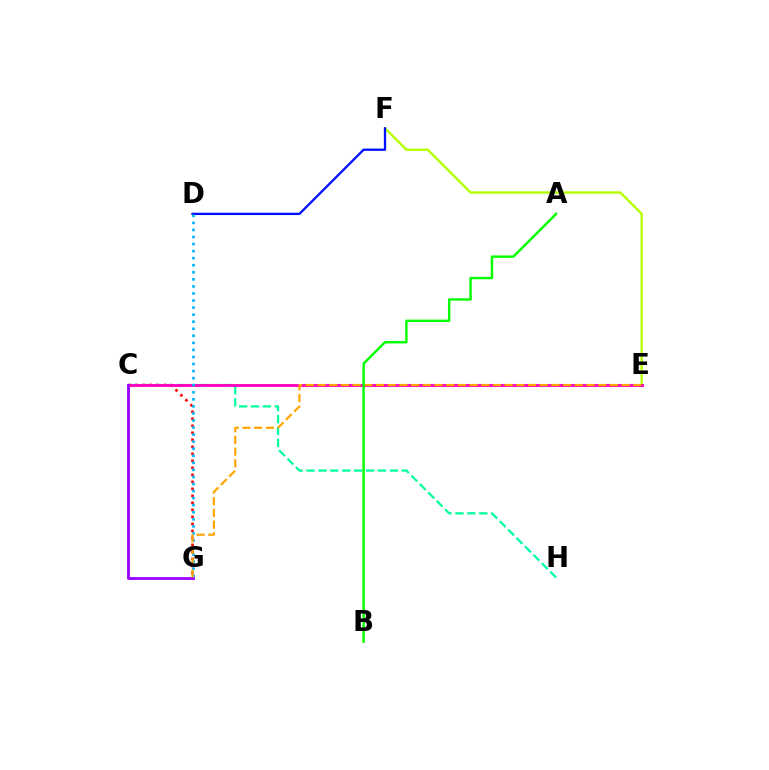{('C', 'G'): [{'color': '#ff0000', 'line_style': 'dotted', 'thickness': 1.9}, {'color': '#9b00ff', 'line_style': 'solid', 'thickness': 2.05}], ('E', 'F'): [{'color': '#b3ff00', 'line_style': 'solid', 'thickness': 1.71}], ('C', 'H'): [{'color': '#00ff9d', 'line_style': 'dashed', 'thickness': 1.62}], ('C', 'E'): [{'color': '#ff00bd', 'line_style': 'solid', 'thickness': 2.06}], ('D', 'F'): [{'color': '#0010ff', 'line_style': 'solid', 'thickness': 1.66}], ('D', 'G'): [{'color': '#00b5ff', 'line_style': 'dotted', 'thickness': 1.92}], ('E', 'G'): [{'color': '#ffa500', 'line_style': 'dashed', 'thickness': 1.59}], ('A', 'B'): [{'color': '#08ff00', 'line_style': 'solid', 'thickness': 1.76}]}